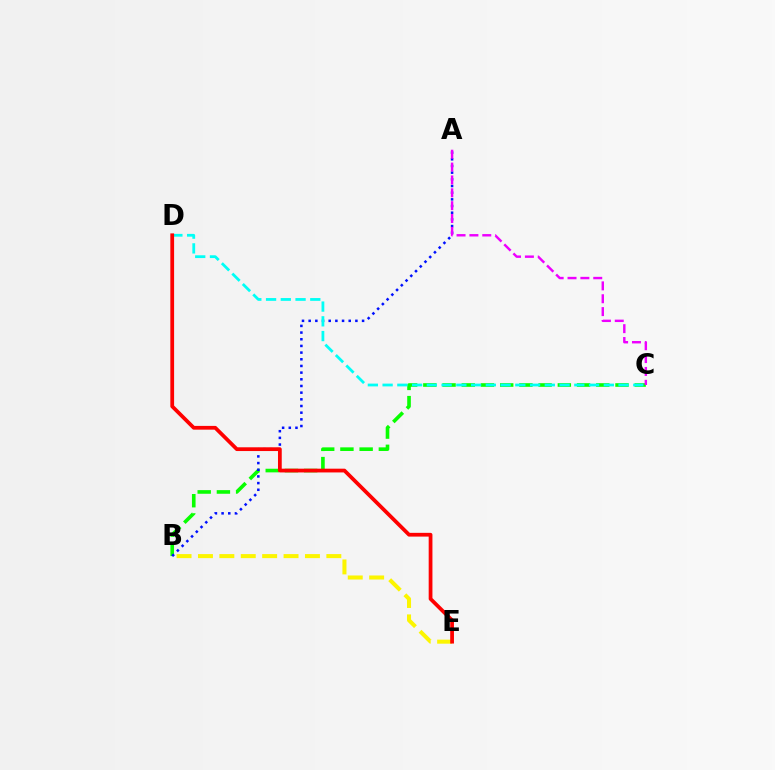{('B', 'C'): [{'color': '#08ff00', 'line_style': 'dashed', 'thickness': 2.61}], ('A', 'B'): [{'color': '#0010ff', 'line_style': 'dotted', 'thickness': 1.81}], ('C', 'D'): [{'color': '#00fff6', 'line_style': 'dashed', 'thickness': 2.0}], ('A', 'C'): [{'color': '#ee00ff', 'line_style': 'dashed', 'thickness': 1.75}], ('B', 'E'): [{'color': '#fcf500', 'line_style': 'dashed', 'thickness': 2.91}], ('D', 'E'): [{'color': '#ff0000', 'line_style': 'solid', 'thickness': 2.7}]}